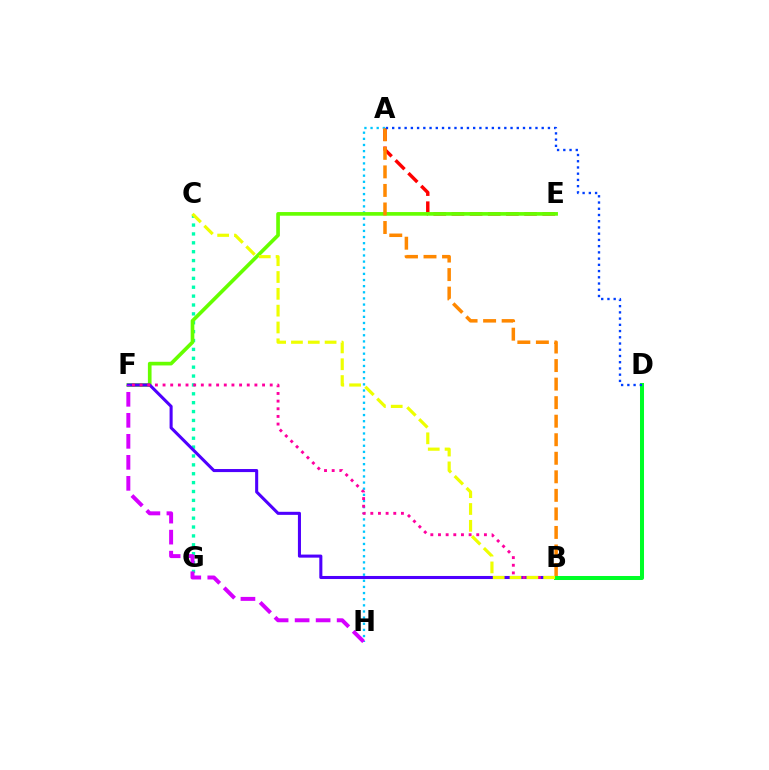{('A', 'E'): [{'color': '#ff0000', 'line_style': 'dashed', 'thickness': 2.47}], ('A', 'H'): [{'color': '#00c7ff', 'line_style': 'dotted', 'thickness': 1.67}], ('C', 'G'): [{'color': '#00ffaf', 'line_style': 'dotted', 'thickness': 2.41}], ('E', 'F'): [{'color': '#66ff00', 'line_style': 'solid', 'thickness': 2.64}], ('B', 'F'): [{'color': '#4f00ff', 'line_style': 'solid', 'thickness': 2.2}, {'color': '#ff00a0', 'line_style': 'dotted', 'thickness': 2.08}], ('A', 'B'): [{'color': '#ff8800', 'line_style': 'dashed', 'thickness': 2.52}], ('F', 'H'): [{'color': '#d600ff', 'line_style': 'dashed', 'thickness': 2.85}], ('B', 'D'): [{'color': '#00ff27', 'line_style': 'solid', 'thickness': 2.89}], ('A', 'D'): [{'color': '#003fff', 'line_style': 'dotted', 'thickness': 1.69}], ('B', 'C'): [{'color': '#eeff00', 'line_style': 'dashed', 'thickness': 2.29}]}